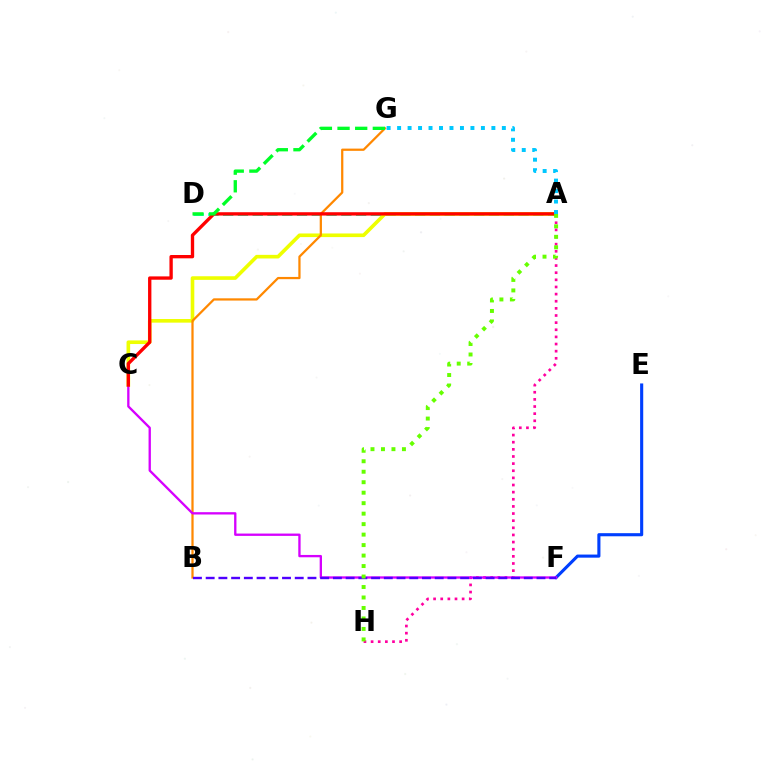{('A', 'D'): [{'color': '#00ffaf', 'line_style': 'dashed', 'thickness': 2.01}], ('A', 'H'): [{'color': '#ff00a0', 'line_style': 'dotted', 'thickness': 1.94}, {'color': '#66ff00', 'line_style': 'dotted', 'thickness': 2.85}], ('A', 'C'): [{'color': '#eeff00', 'line_style': 'solid', 'thickness': 2.61}, {'color': '#ff0000', 'line_style': 'solid', 'thickness': 2.4}], ('B', 'G'): [{'color': '#ff8800', 'line_style': 'solid', 'thickness': 1.62}], ('E', 'F'): [{'color': '#003fff', 'line_style': 'solid', 'thickness': 2.24}], ('C', 'F'): [{'color': '#d600ff', 'line_style': 'solid', 'thickness': 1.68}], ('B', 'F'): [{'color': '#4f00ff', 'line_style': 'dashed', 'thickness': 1.73}], ('D', 'G'): [{'color': '#00ff27', 'line_style': 'dashed', 'thickness': 2.4}], ('A', 'G'): [{'color': '#00c7ff', 'line_style': 'dotted', 'thickness': 2.85}]}